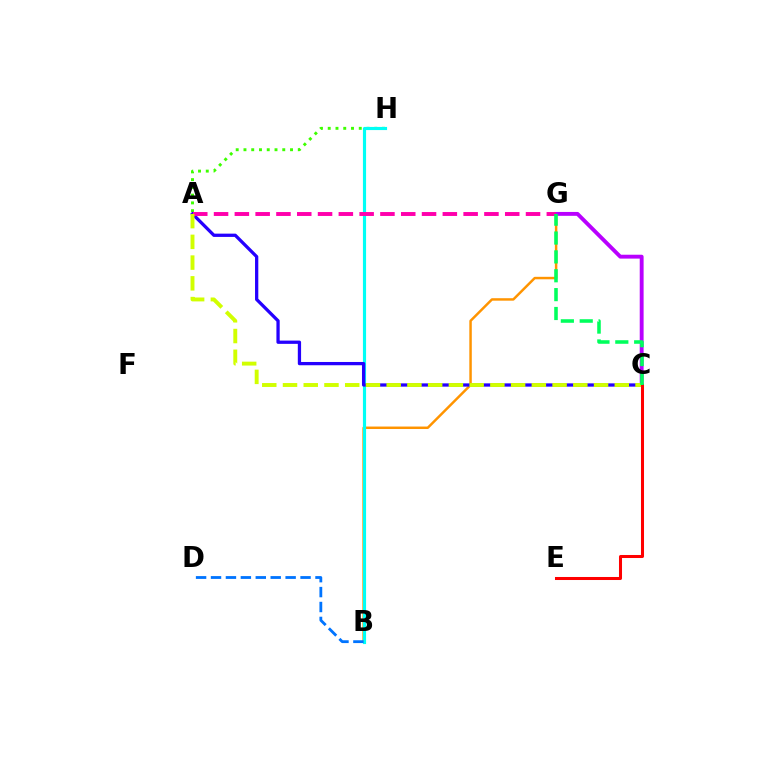{('B', 'G'): [{'color': '#ff9400', 'line_style': 'solid', 'thickness': 1.78}], ('A', 'H'): [{'color': '#3dff00', 'line_style': 'dotted', 'thickness': 2.11}], ('B', 'H'): [{'color': '#00fff6', 'line_style': 'solid', 'thickness': 2.27}], ('C', 'G'): [{'color': '#b900ff', 'line_style': 'solid', 'thickness': 2.79}, {'color': '#00ff5c', 'line_style': 'dashed', 'thickness': 2.56}], ('A', 'C'): [{'color': '#2500ff', 'line_style': 'solid', 'thickness': 2.36}, {'color': '#d1ff00', 'line_style': 'dashed', 'thickness': 2.82}], ('A', 'G'): [{'color': '#ff00ac', 'line_style': 'dashed', 'thickness': 2.83}], ('B', 'D'): [{'color': '#0074ff', 'line_style': 'dashed', 'thickness': 2.03}], ('C', 'E'): [{'color': '#ff0000', 'line_style': 'solid', 'thickness': 2.18}]}